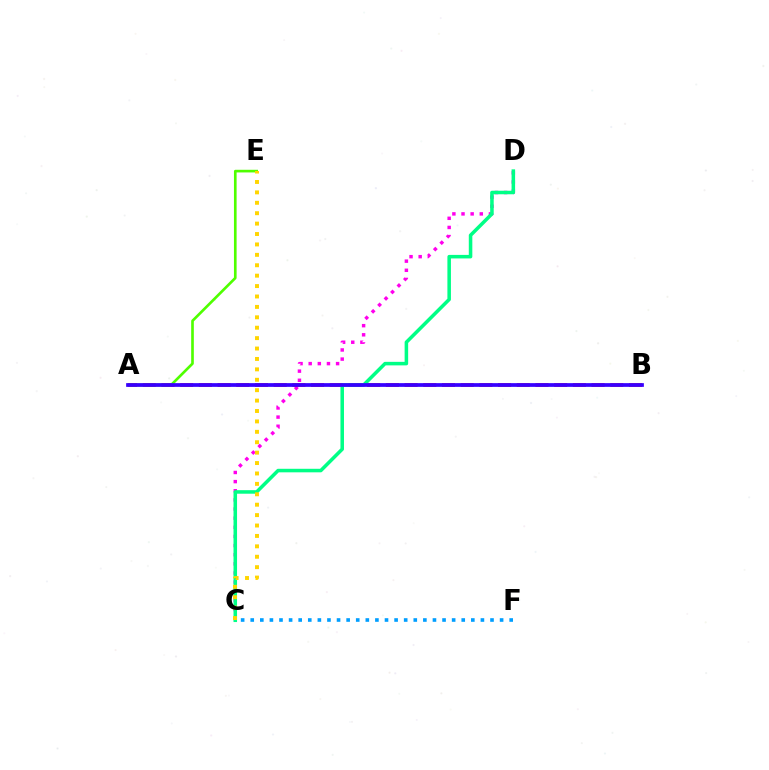{('C', 'D'): [{'color': '#ff00ed', 'line_style': 'dotted', 'thickness': 2.48}, {'color': '#00ff86', 'line_style': 'solid', 'thickness': 2.54}], ('A', 'B'): [{'color': '#ff0000', 'line_style': 'dashed', 'thickness': 2.54}, {'color': '#3700ff', 'line_style': 'solid', 'thickness': 2.69}], ('C', 'F'): [{'color': '#009eff', 'line_style': 'dotted', 'thickness': 2.61}], ('A', 'E'): [{'color': '#4fff00', 'line_style': 'solid', 'thickness': 1.91}], ('C', 'E'): [{'color': '#ffd500', 'line_style': 'dotted', 'thickness': 2.83}]}